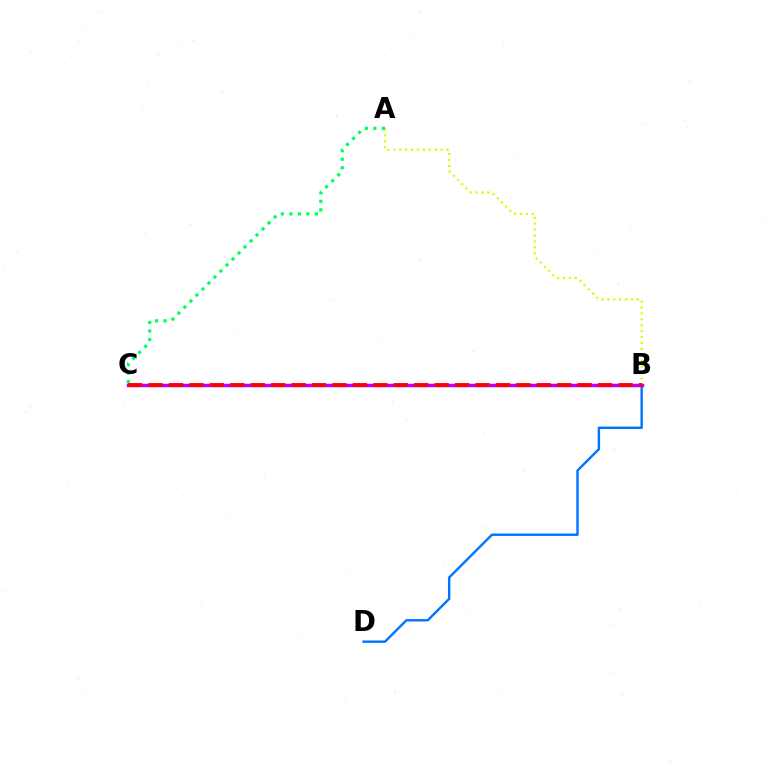{('A', 'B'): [{'color': '#d1ff00', 'line_style': 'dotted', 'thickness': 1.61}], ('A', 'C'): [{'color': '#00ff5c', 'line_style': 'dotted', 'thickness': 2.31}], ('B', 'D'): [{'color': '#0074ff', 'line_style': 'solid', 'thickness': 1.73}], ('B', 'C'): [{'color': '#b900ff', 'line_style': 'solid', 'thickness': 2.5}, {'color': '#ff0000', 'line_style': 'dashed', 'thickness': 2.78}]}